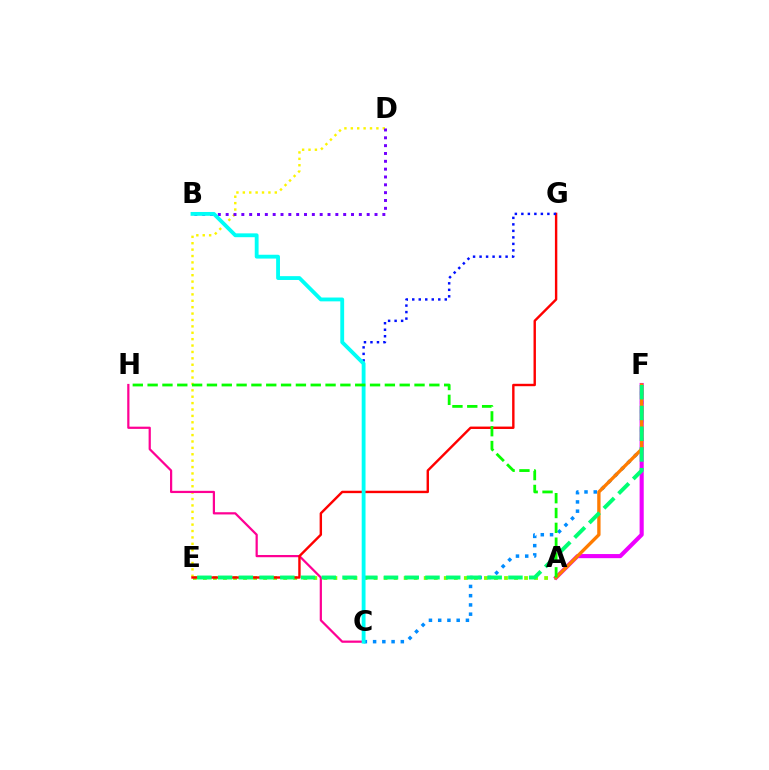{('A', 'E'): [{'color': '#84ff00', 'line_style': 'dotted', 'thickness': 2.73}], ('D', 'E'): [{'color': '#fcf500', 'line_style': 'dotted', 'thickness': 1.74}], ('B', 'D'): [{'color': '#7200ff', 'line_style': 'dotted', 'thickness': 2.13}], ('C', 'H'): [{'color': '#ff0094', 'line_style': 'solid', 'thickness': 1.6}], ('E', 'G'): [{'color': '#ff0000', 'line_style': 'solid', 'thickness': 1.73}], ('C', 'F'): [{'color': '#008cff', 'line_style': 'dotted', 'thickness': 2.51}], ('A', 'F'): [{'color': '#ee00ff', 'line_style': 'solid', 'thickness': 2.97}, {'color': '#ff7c00', 'line_style': 'solid', 'thickness': 2.4}], ('C', 'G'): [{'color': '#0010ff', 'line_style': 'dotted', 'thickness': 1.77}], ('E', 'F'): [{'color': '#00ff74', 'line_style': 'dashed', 'thickness': 2.82}], ('B', 'C'): [{'color': '#00fff6', 'line_style': 'solid', 'thickness': 2.76}], ('A', 'H'): [{'color': '#08ff00', 'line_style': 'dashed', 'thickness': 2.01}]}